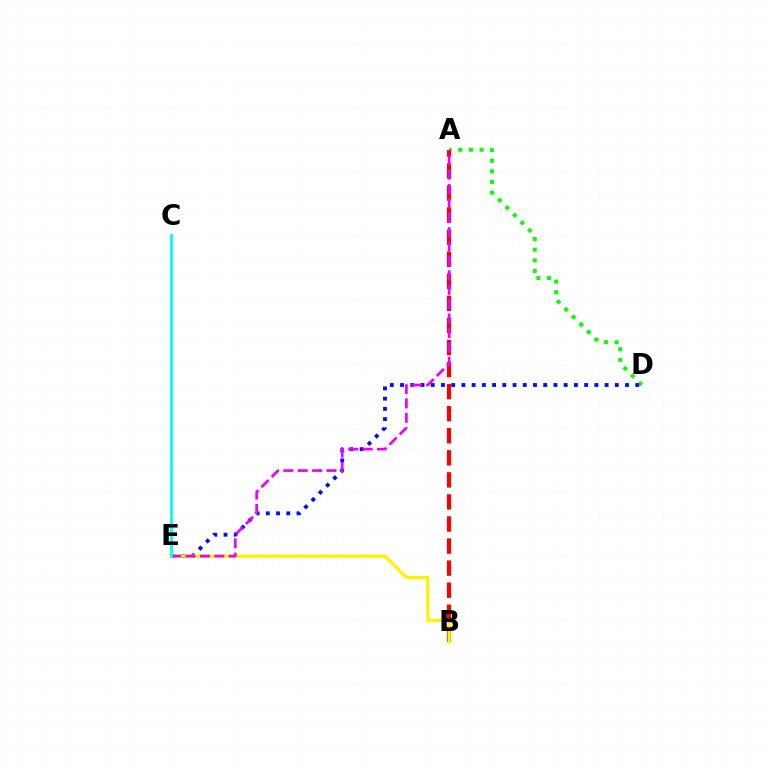{('A', 'D'): [{'color': '#08ff00', 'line_style': 'dotted', 'thickness': 2.9}], ('D', 'E'): [{'color': '#0010ff', 'line_style': 'dotted', 'thickness': 2.78}], ('A', 'B'): [{'color': '#ff0000', 'line_style': 'dashed', 'thickness': 3.0}], ('B', 'E'): [{'color': '#fcf500', 'line_style': 'solid', 'thickness': 2.33}], ('A', 'E'): [{'color': '#ee00ff', 'line_style': 'dashed', 'thickness': 1.95}], ('C', 'E'): [{'color': '#00fff6', 'line_style': 'solid', 'thickness': 2.04}]}